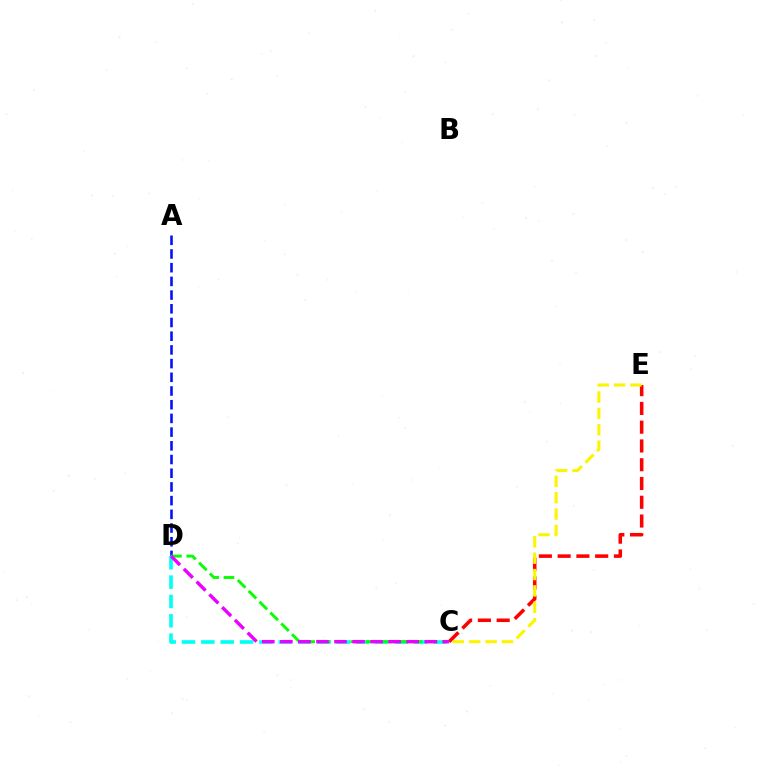{('A', 'D'): [{'color': '#0010ff', 'line_style': 'dashed', 'thickness': 1.86}], ('C', 'E'): [{'color': '#ff0000', 'line_style': 'dashed', 'thickness': 2.55}, {'color': '#fcf500', 'line_style': 'dashed', 'thickness': 2.22}], ('C', 'D'): [{'color': '#00fff6', 'line_style': 'dashed', 'thickness': 2.63}, {'color': '#08ff00', 'line_style': 'dashed', 'thickness': 2.08}, {'color': '#ee00ff', 'line_style': 'dashed', 'thickness': 2.45}]}